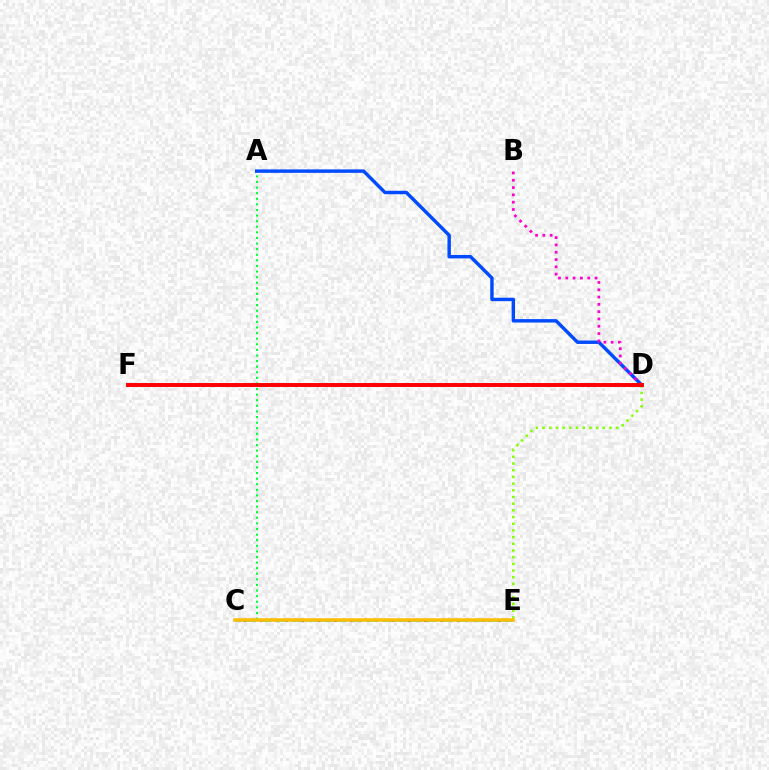{('A', 'C'): [{'color': '#00ff39', 'line_style': 'dotted', 'thickness': 1.52}], ('C', 'E'): [{'color': '#7200ff', 'line_style': 'dotted', 'thickness': 2.23}, {'color': '#00fff6', 'line_style': 'dashed', 'thickness': 2.05}, {'color': '#ffbd00', 'line_style': 'solid', 'thickness': 2.53}], ('A', 'D'): [{'color': '#004bff', 'line_style': 'solid', 'thickness': 2.47}], ('B', 'D'): [{'color': '#ff00cf', 'line_style': 'dotted', 'thickness': 1.98}], ('D', 'E'): [{'color': '#84ff00', 'line_style': 'dotted', 'thickness': 1.82}], ('D', 'F'): [{'color': '#ff0000', 'line_style': 'solid', 'thickness': 2.83}]}